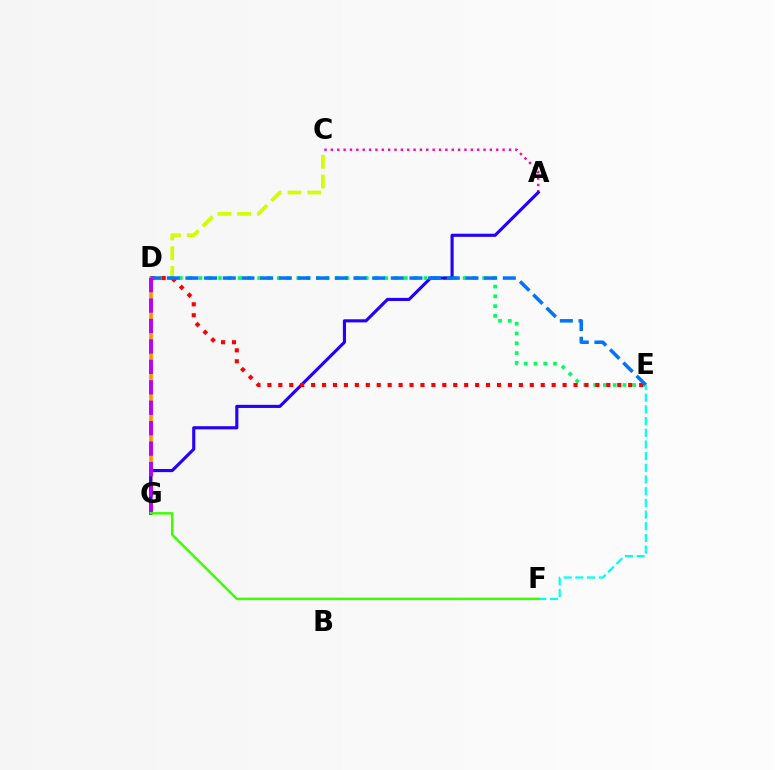{('C', 'D'): [{'color': '#d1ff00', 'line_style': 'dashed', 'thickness': 2.68}], ('A', 'C'): [{'color': '#ff00ac', 'line_style': 'dotted', 'thickness': 1.73}], ('D', 'E'): [{'color': '#00ff5c', 'line_style': 'dotted', 'thickness': 2.66}, {'color': '#ff0000', 'line_style': 'dotted', 'thickness': 2.97}, {'color': '#0074ff', 'line_style': 'dashed', 'thickness': 2.54}], ('D', 'G'): [{'color': '#ff9400', 'line_style': 'solid', 'thickness': 2.6}, {'color': '#b900ff', 'line_style': 'dashed', 'thickness': 2.78}], ('A', 'G'): [{'color': '#2500ff', 'line_style': 'solid', 'thickness': 2.26}], ('E', 'F'): [{'color': '#00fff6', 'line_style': 'dashed', 'thickness': 1.59}], ('F', 'G'): [{'color': '#3dff00', 'line_style': 'solid', 'thickness': 1.79}]}